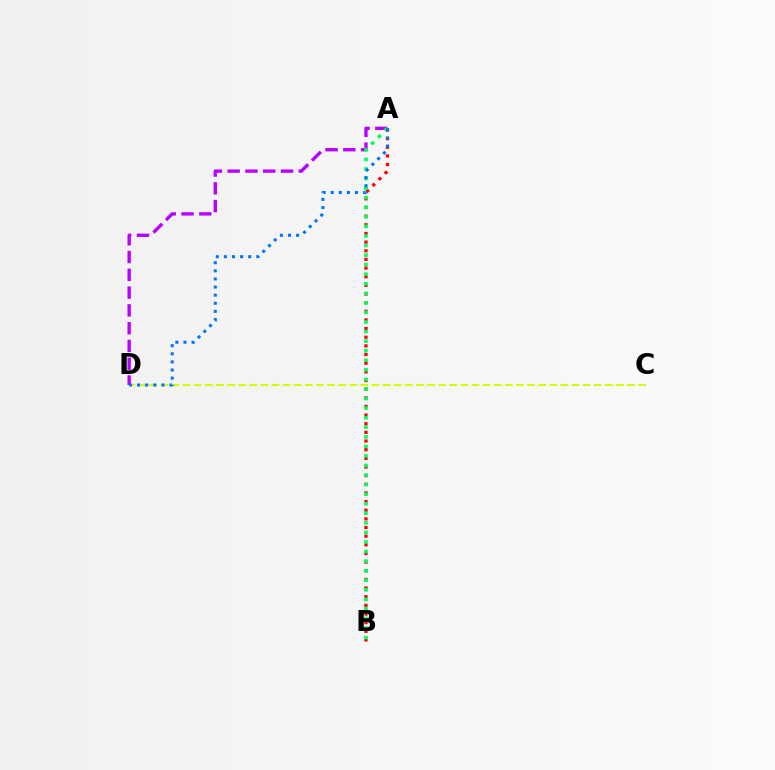{('A', 'B'): [{'color': '#ff0000', 'line_style': 'dotted', 'thickness': 2.35}, {'color': '#00ff5c', 'line_style': 'dotted', 'thickness': 2.6}], ('C', 'D'): [{'color': '#d1ff00', 'line_style': 'dashed', 'thickness': 1.51}], ('A', 'D'): [{'color': '#b900ff', 'line_style': 'dashed', 'thickness': 2.42}, {'color': '#0074ff', 'line_style': 'dotted', 'thickness': 2.2}]}